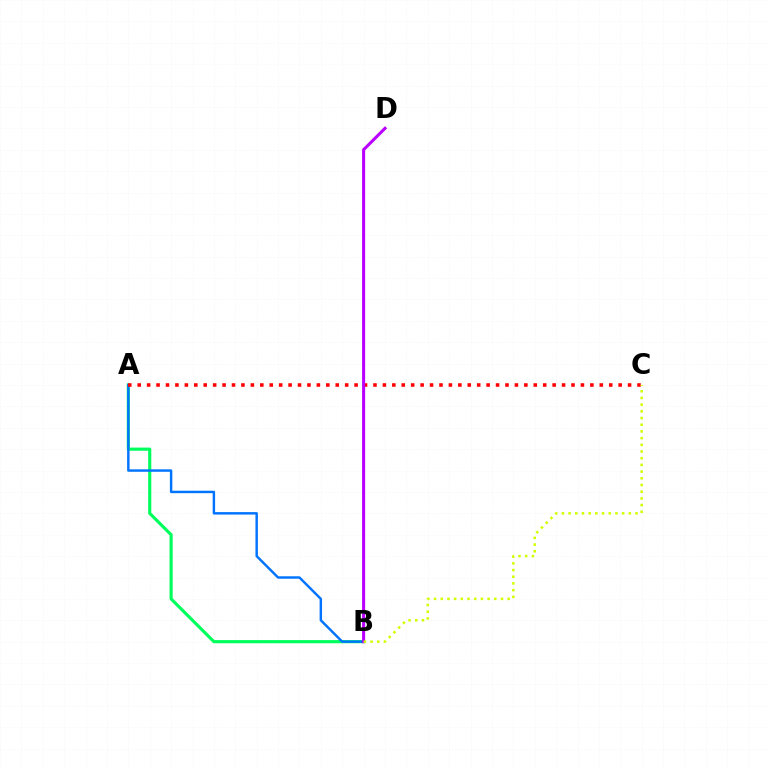{('A', 'B'): [{'color': '#00ff5c', 'line_style': 'solid', 'thickness': 2.27}, {'color': '#0074ff', 'line_style': 'solid', 'thickness': 1.76}], ('A', 'C'): [{'color': '#ff0000', 'line_style': 'dotted', 'thickness': 2.56}], ('B', 'D'): [{'color': '#b900ff', 'line_style': 'solid', 'thickness': 2.2}], ('B', 'C'): [{'color': '#d1ff00', 'line_style': 'dotted', 'thickness': 1.82}]}